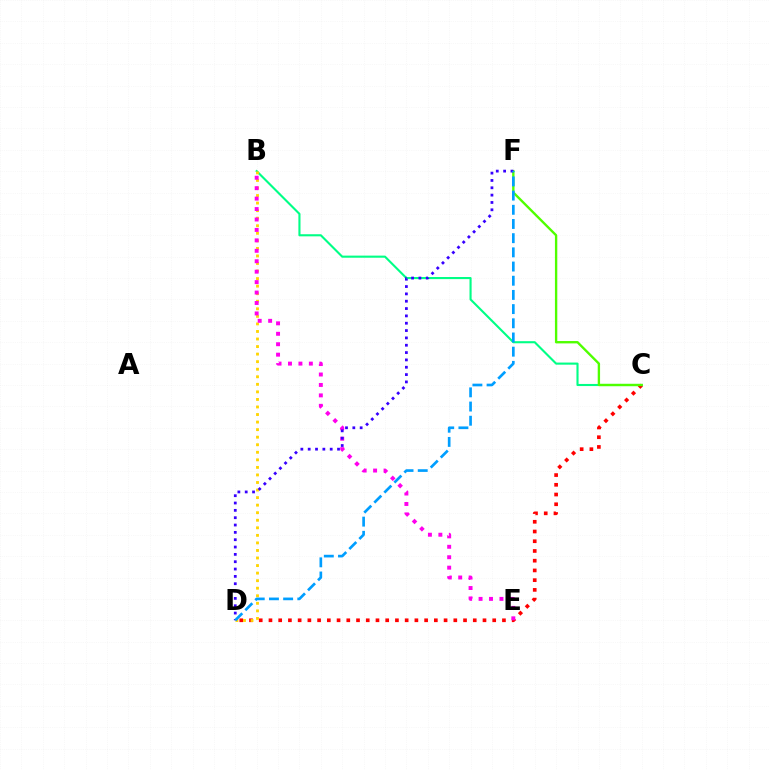{('B', 'C'): [{'color': '#00ff86', 'line_style': 'solid', 'thickness': 1.52}], ('C', 'D'): [{'color': '#ff0000', 'line_style': 'dotted', 'thickness': 2.64}], ('C', 'F'): [{'color': '#4fff00', 'line_style': 'solid', 'thickness': 1.7}], ('B', 'D'): [{'color': '#ffd500', 'line_style': 'dotted', 'thickness': 2.05}], ('B', 'E'): [{'color': '#ff00ed', 'line_style': 'dotted', 'thickness': 2.84}], ('D', 'F'): [{'color': '#3700ff', 'line_style': 'dotted', 'thickness': 1.99}, {'color': '#009eff', 'line_style': 'dashed', 'thickness': 1.93}]}